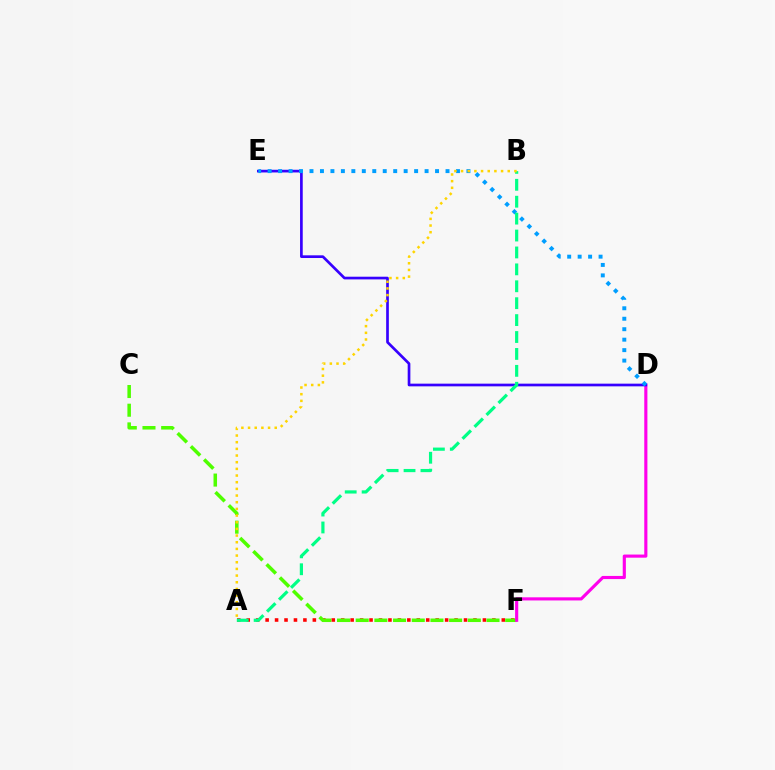{('A', 'F'): [{'color': '#ff0000', 'line_style': 'dotted', 'thickness': 2.57}], ('C', 'F'): [{'color': '#4fff00', 'line_style': 'dashed', 'thickness': 2.54}], ('D', 'F'): [{'color': '#ff00ed', 'line_style': 'solid', 'thickness': 2.25}], ('D', 'E'): [{'color': '#3700ff', 'line_style': 'solid', 'thickness': 1.94}, {'color': '#009eff', 'line_style': 'dotted', 'thickness': 2.84}], ('A', 'B'): [{'color': '#00ff86', 'line_style': 'dashed', 'thickness': 2.3}, {'color': '#ffd500', 'line_style': 'dotted', 'thickness': 1.81}]}